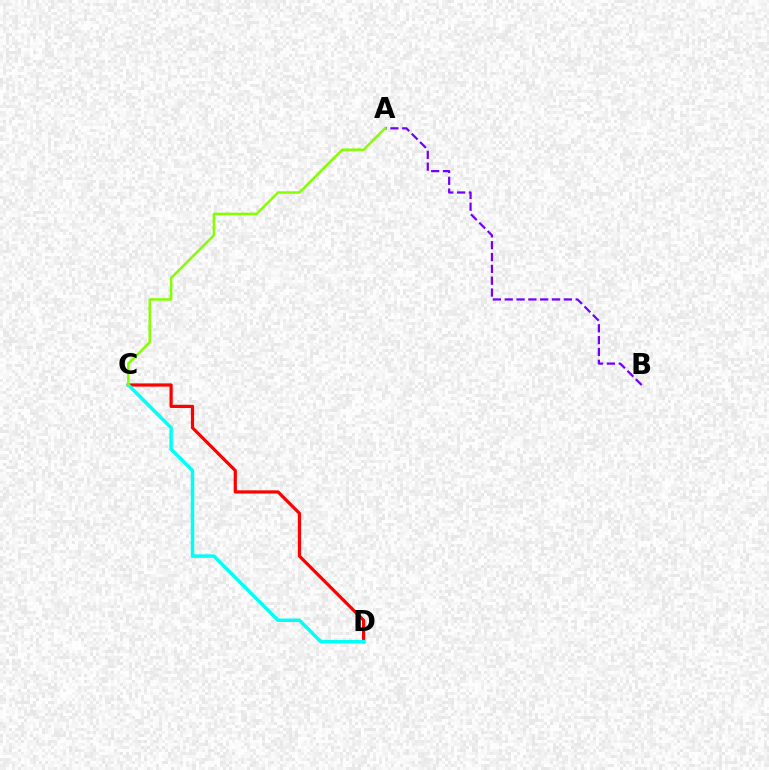{('C', 'D'): [{'color': '#ff0000', 'line_style': 'solid', 'thickness': 2.31}, {'color': '#00fff6', 'line_style': 'solid', 'thickness': 2.52}], ('A', 'B'): [{'color': '#7200ff', 'line_style': 'dashed', 'thickness': 1.61}], ('A', 'C'): [{'color': '#84ff00', 'line_style': 'solid', 'thickness': 1.79}]}